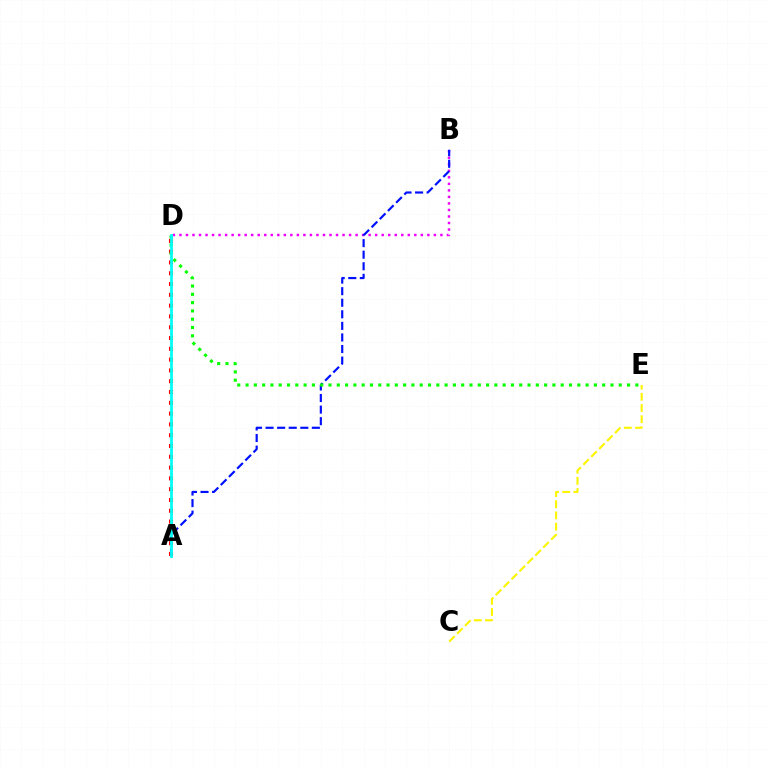{('B', 'D'): [{'color': '#ee00ff', 'line_style': 'dotted', 'thickness': 1.77}], ('A', 'D'): [{'color': '#ff0000', 'line_style': 'dotted', 'thickness': 2.93}, {'color': '#00fff6', 'line_style': 'solid', 'thickness': 2.01}], ('C', 'E'): [{'color': '#fcf500', 'line_style': 'dashed', 'thickness': 1.52}], ('A', 'B'): [{'color': '#0010ff', 'line_style': 'dashed', 'thickness': 1.57}], ('D', 'E'): [{'color': '#08ff00', 'line_style': 'dotted', 'thickness': 2.25}]}